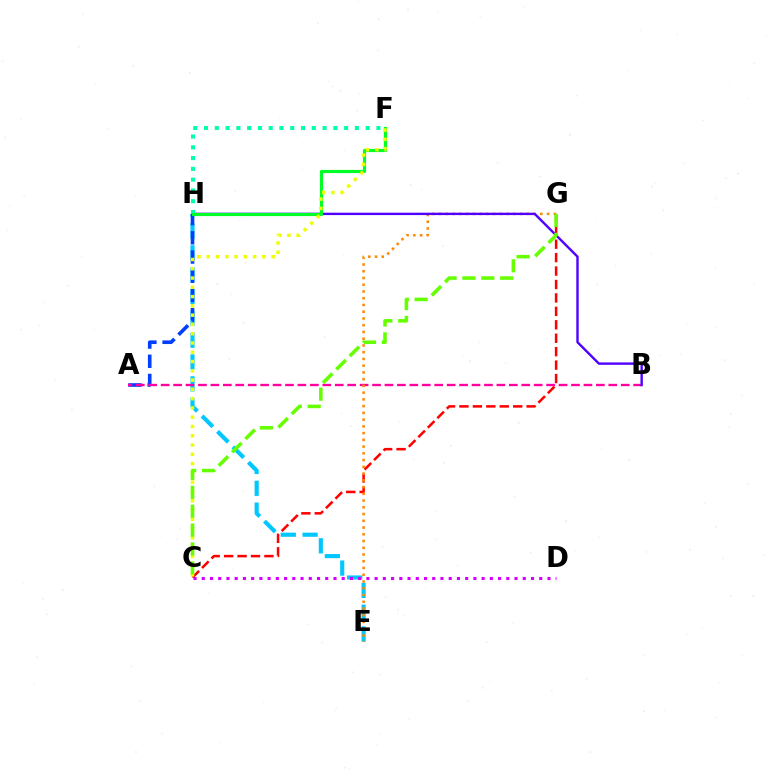{('C', 'G'): [{'color': '#ff0000', 'line_style': 'dashed', 'thickness': 1.82}, {'color': '#66ff00', 'line_style': 'dashed', 'thickness': 2.57}], ('E', 'H'): [{'color': '#00c7ff', 'line_style': 'dashed', 'thickness': 2.97}], ('C', 'D'): [{'color': '#d600ff', 'line_style': 'dotted', 'thickness': 2.24}], ('A', 'H'): [{'color': '#003fff', 'line_style': 'dashed', 'thickness': 2.61}], ('A', 'B'): [{'color': '#ff00a0', 'line_style': 'dashed', 'thickness': 1.69}], ('E', 'G'): [{'color': '#ff8800', 'line_style': 'dotted', 'thickness': 1.83}], ('B', 'H'): [{'color': '#4f00ff', 'line_style': 'solid', 'thickness': 1.72}], ('F', 'H'): [{'color': '#00ffaf', 'line_style': 'dotted', 'thickness': 2.93}, {'color': '#00ff27', 'line_style': 'solid', 'thickness': 2.28}], ('C', 'F'): [{'color': '#eeff00', 'line_style': 'dotted', 'thickness': 2.52}]}